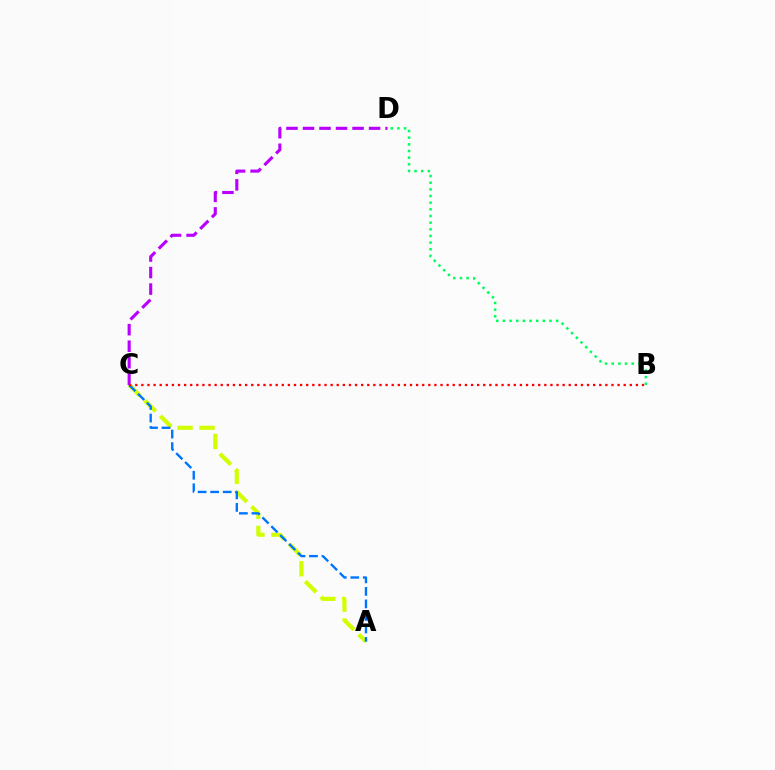{('B', 'D'): [{'color': '#00ff5c', 'line_style': 'dotted', 'thickness': 1.81}], ('C', 'D'): [{'color': '#b900ff', 'line_style': 'dashed', 'thickness': 2.24}], ('A', 'C'): [{'color': '#d1ff00', 'line_style': 'dashed', 'thickness': 2.98}, {'color': '#0074ff', 'line_style': 'dashed', 'thickness': 1.7}], ('B', 'C'): [{'color': '#ff0000', 'line_style': 'dotted', 'thickness': 1.66}]}